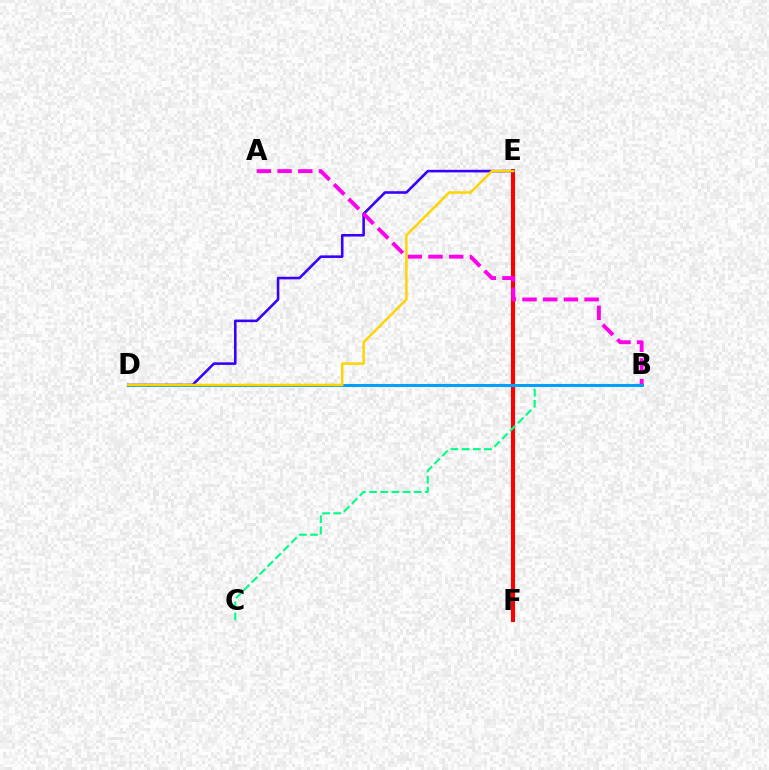{('E', 'F'): [{'color': '#ff0000', 'line_style': 'solid', 'thickness': 2.94}], ('D', 'E'): [{'color': '#3700ff', 'line_style': 'solid', 'thickness': 1.86}, {'color': '#ffd500', 'line_style': 'solid', 'thickness': 1.78}], ('B', 'D'): [{'color': '#4fff00', 'line_style': 'solid', 'thickness': 2.18}, {'color': '#009eff', 'line_style': 'solid', 'thickness': 2.12}], ('A', 'B'): [{'color': '#ff00ed', 'line_style': 'dashed', 'thickness': 2.81}], ('B', 'C'): [{'color': '#00ff86', 'line_style': 'dashed', 'thickness': 1.52}]}